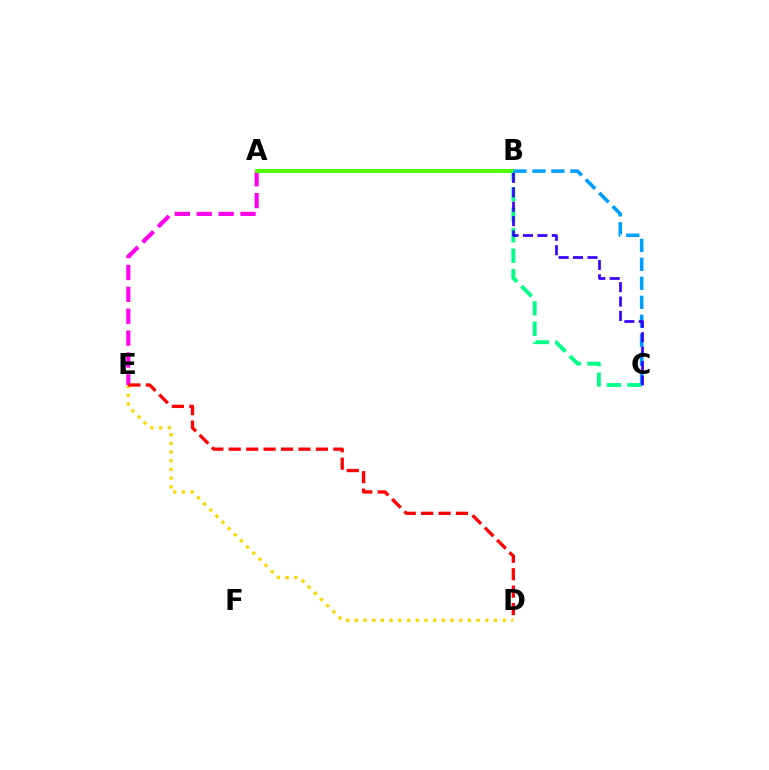{('A', 'E'): [{'color': '#ff00ed', 'line_style': 'dashed', 'thickness': 2.97}], ('D', 'E'): [{'color': '#ffd500', 'line_style': 'dotted', 'thickness': 2.36}, {'color': '#ff0000', 'line_style': 'dashed', 'thickness': 2.37}], ('A', 'B'): [{'color': '#4fff00', 'line_style': 'solid', 'thickness': 2.84}], ('B', 'C'): [{'color': '#00ff86', 'line_style': 'dashed', 'thickness': 2.78}, {'color': '#009eff', 'line_style': 'dashed', 'thickness': 2.58}, {'color': '#3700ff', 'line_style': 'dashed', 'thickness': 1.96}]}